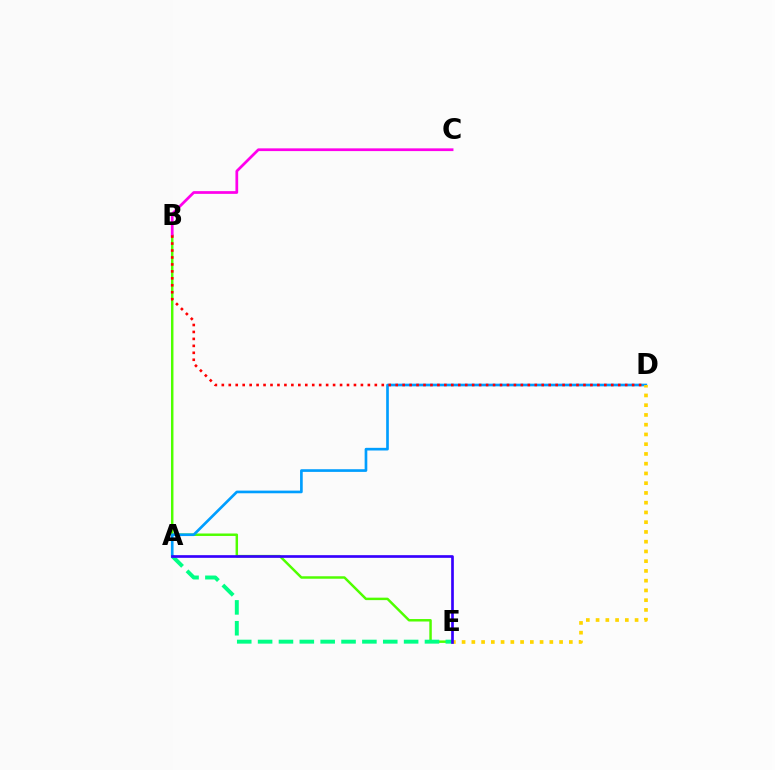{('B', 'E'): [{'color': '#4fff00', 'line_style': 'solid', 'thickness': 1.78}], ('B', 'C'): [{'color': '#ff00ed', 'line_style': 'solid', 'thickness': 1.97}], ('A', 'E'): [{'color': '#00ff86', 'line_style': 'dashed', 'thickness': 2.83}, {'color': '#3700ff', 'line_style': 'solid', 'thickness': 1.93}], ('A', 'D'): [{'color': '#009eff', 'line_style': 'solid', 'thickness': 1.92}], ('D', 'E'): [{'color': '#ffd500', 'line_style': 'dotted', 'thickness': 2.65}], ('B', 'D'): [{'color': '#ff0000', 'line_style': 'dotted', 'thickness': 1.89}]}